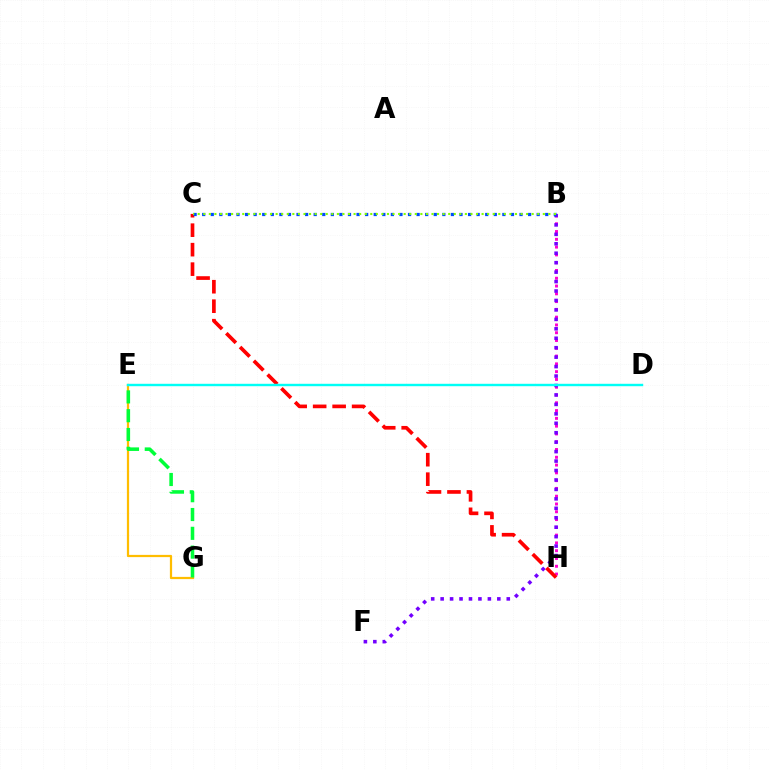{('B', 'H'): [{'color': '#ff00cf', 'line_style': 'dotted', 'thickness': 2.11}], ('B', 'F'): [{'color': '#7200ff', 'line_style': 'dotted', 'thickness': 2.57}], ('C', 'H'): [{'color': '#ff0000', 'line_style': 'dashed', 'thickness': 2.65}], ('B', 'C'): [{'color': '#004bff', 'line_style': 'dotted', 'thickness': 2.33}, {'color': '#84ff00', 'line_style': 'dotted', 'thickness': 1.51}], ('E', 'G'): [{'color': '#ffbd00', 'line_style': 'solid', 'thickness': 1.61}, {'color': '#00ff39', 'line_style': 'dashed', 'thickness': 2.55}], ('D', 'E'): [{'color': '#00fff6', 'line_style': 'solid', 'thickness': 1.74}]}